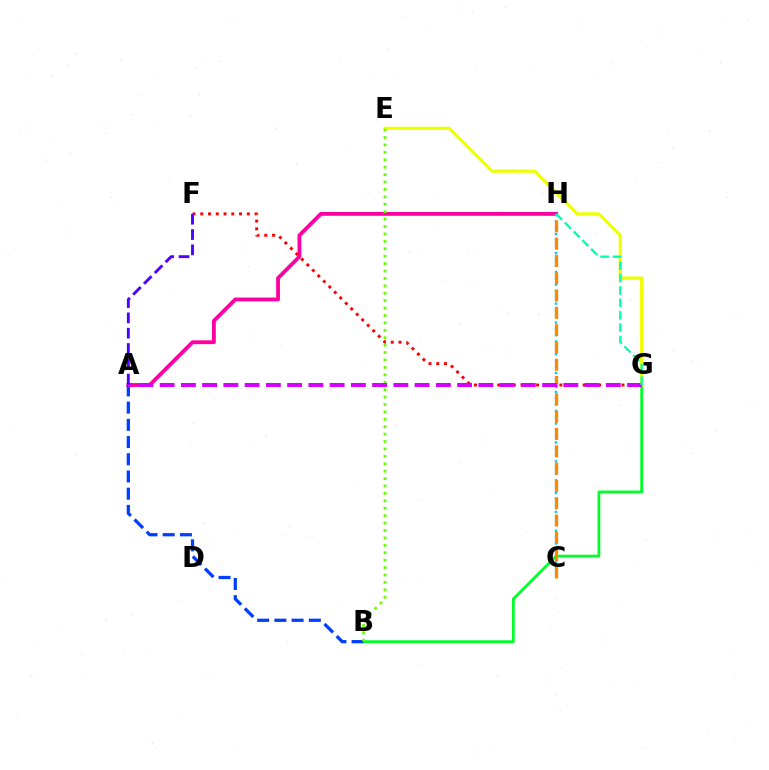{('A', 'H'): [{'color': '#ff00a0', 'line_style': 'solid', 'thickness': 2.75}], ('B', 'G'): [{'color': '#00ff27', 'line_style': 'solid', 'thickness': 2.01}], ('E', 'G'): [{'color': '#eeff00', 'line_style': 'solid', 'thickness': 2.31}], ('C', 'H'): [{'color': '#00c7ff', 'line_style': 'dotted', 'thickness': 1.72}, {'color': '#ff8800', 'line_style': 'dashed', 'thickness': 2.35}], ('A', 'B'): [{'color': '#003fff', 'line_style': 'dashed', 'thickness': 2.34}], ('F', 'G'): [{'color': '#ff0000', 'line_style': 'dotted', 'thickness': 2.11}], ('B', 'E'): [{'color': '#66ff00', 'line_style': 'dotted', 'thickness': 2.01}], ('A', 'G'): [{'color': '#d600ff', 'line_style': 'dashed', 'thickness': 2.89}], ('A', 'F'): [{'color': '#4f00ff', 'line_style': 'dashed', 'thickness': 2.08}], ('G', 'H'): [{'color': '#00ffaf', 'line_style': 'dashed', 'thickness': 1.68}]}